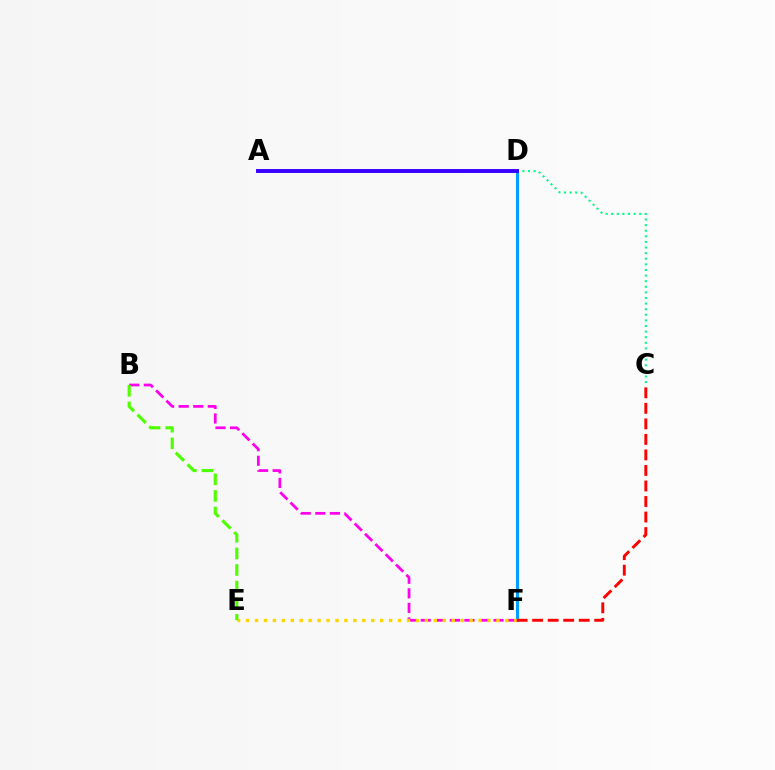{('B', 'F'): [{'color': '#ff00ed', 'line_style': 'dashed', 'thickness': 1.98}], ('C', 'D'): [{'color': '#00ff86', 'line_style': 'dotted', 'thickness': 1.52}], ('D', 'F'): [{'color': '#009eff', 'line_style': 'solid', 'thickness': 2.2}], ('E', 'F'): [{'color': '#ffd500', 'line_style': 'dotted', 'thickness': 2.43}], ('C', 'F'): [{'color': '#ff0000', 'line_style': 'dashed', 'thickness': 2.11}], ('B', 'E'): [{'color': '#4fff00', 'line_style': 'dashed', 'thickness': 2.26}], ('A', 'D'): [{'color': '#3700ff', 'line_style': 'solid', 'thickness': 2.82}]}